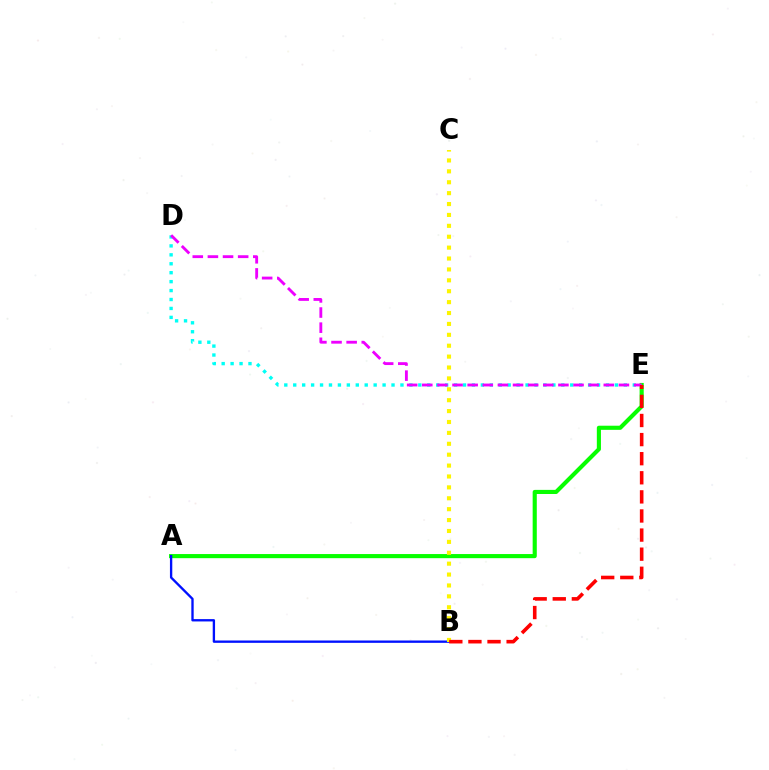{('A', 'E'): [{'color': '#08ff00', 'line_style': 'solid', 'thickness': 2.97}], ('D', 'E'): [{'color': '#00fff6', 'line_style': 'dotted', 'thickness': 2.43}, {'color': '#ee00ff', 'line_style': 'dashed', 'thickness': 2.05}], ('A', 'B'): [{'color': '#0010ff', 'line_style': 'solid', 'thickness': 1.69}], ('B', 'C'): [{'color': '#fcf500', 'line_style': 'dotted', 'thickness': 2.96}], ('B', 'E'): [{'color': '#ff0000', 'line_style': 'dashed', 'thickness': 2.59}]}